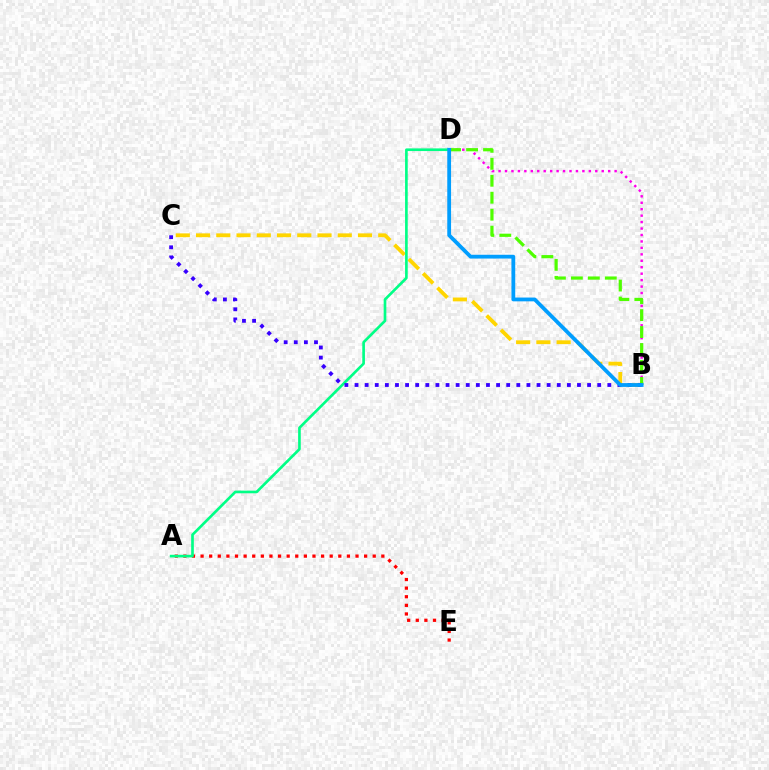{('A', 'E'): [{'color': '#ff0000', 'line_style': 'dotted', 'thickness': 2.34}], ('B', 'D'): [{'color': '#ff00ed', 'line_style': 'dotted', 'thickness': 1.75}, {'color': '#4fff00', 'line_style': 'dashed', 'thickness': 2.31}, {'color': '#009eff', 'line_style': 'solid', 'thickness': 2.73}], ('B', 'C'): [{'color': '#ffd500', 'line_style': 'dashed', 'thickness': 2.75}, {'color': '#3700ff', 'line_style': 'dotted', 'thickness': 2.75}], ('A', 'D'): [{'color': '#00ff86', 'line_style': 'solid', 'thickness': 1.92}]}